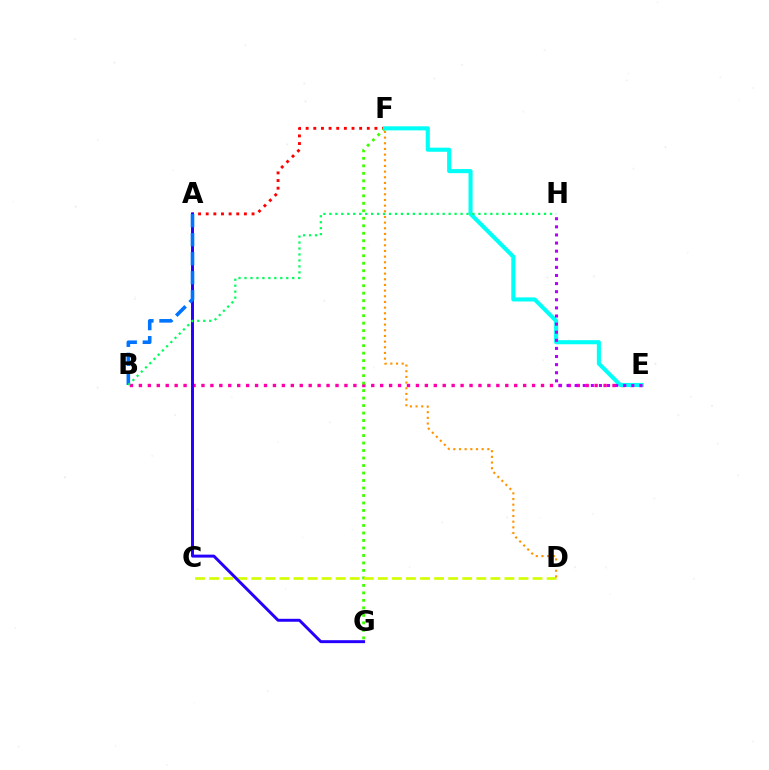{('B', 'E'): [{'color': '#ff00ac', 'line_style': 'dotted', 'thickness': 2.43}], ('A', 'F'): [{'color': '#ff0000', 'line_style': 'dotted', 'thickness': 2.08}], ('F', 'G'): [{'color': '#3dff00', 'line_style': 'dotted', 'thickness': 2.04}], ('C', 'D'): [{'color': '#d1ff00', 'line_style': 'dashed', 'thickness': 1.91}], ('E', 'F'): [{'color': '#00fff6', 'line_style': 'solid', 'thickness': 2.95}], ('A', 'G'): [{'color': '#2500ff', 'line_style': 'solid', 'thickness': 2.12}], ('E', 'H'): [{'color': '#b900ff', 'line_style': 'dotted', 'thickness': 2.2}], ('A', 'B'): [{'color': '#0074ff', 'line_style': 'dashed', 'thickness': 2.59}], ('B', 'H'): [{'color': '#00ff5c', 'line_style': 'dotted', 'thickness': 1.62}], ('D', 'F'): [{'color': '#ff9400', 'line_style': 'dotted', 'thickness': 1.54}]}